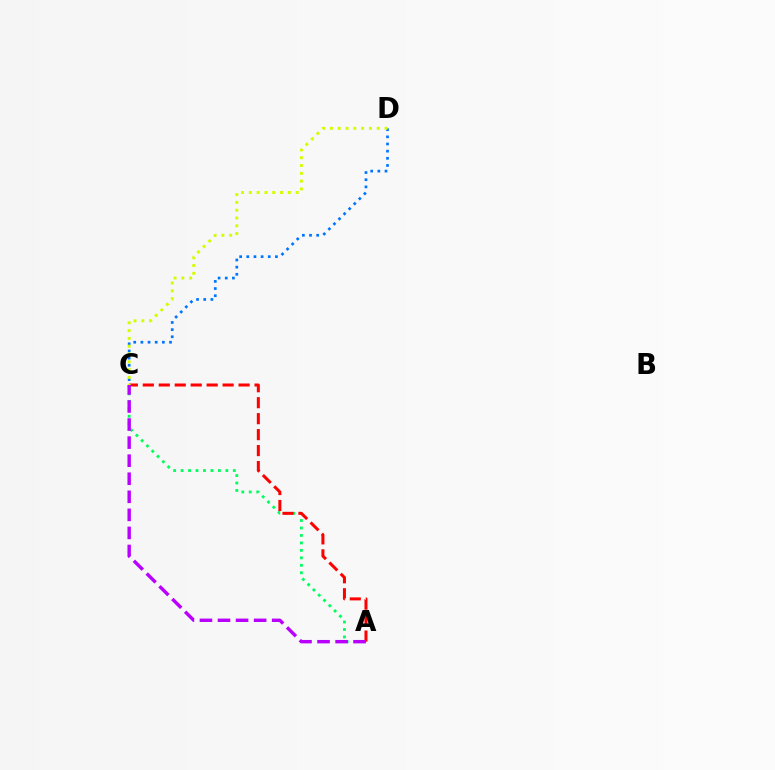{('A', 'C'): [{'color': '#00ff5c', 'line_style': 'dotted', 'thickness': 2.03}, {'color': '#ff0000', 'line_style': 'dashed', 'thickness': 2.17}, {'color': '#b900ff', 'line_style': 'dashed', 'thickness': 2.45}], ('C', 'D'): [{'color': '#0074ff', 'line_style': 'dotted', 'thickness': 1.94}, {'color': '#d1ff00', 'line_style': 'dotted', 'thickness': 2.12}]}